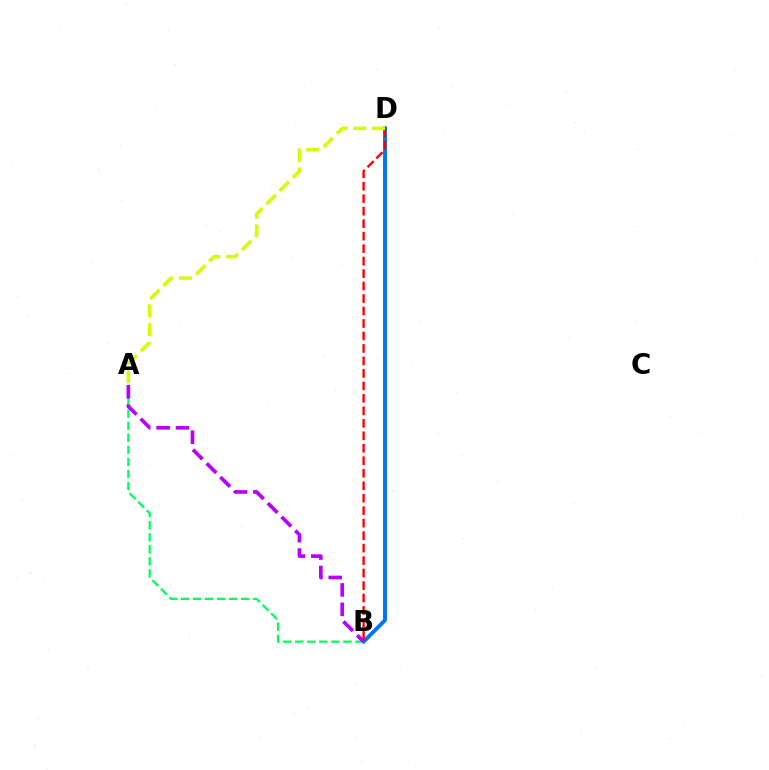{('B', 'D'): [{'color': '#0074ff', 'line_style': 'solid', 'thickness': 2.8}, {'color': '#ff0000', 'line_style': 'dashed', 'thickness': 1.7}], ('A', 'B'): [{'color': '#00ff5c', 'line_style': 'dashed', 'thickness': 1.64}, {'color': '#b900ff', 'line_style': 'dashed', 'thickness': 2.64}], ('A', 'D'): [{'color': '#d1ff00', 'line_style': 'dashed', 'thickness': 2.54}]}